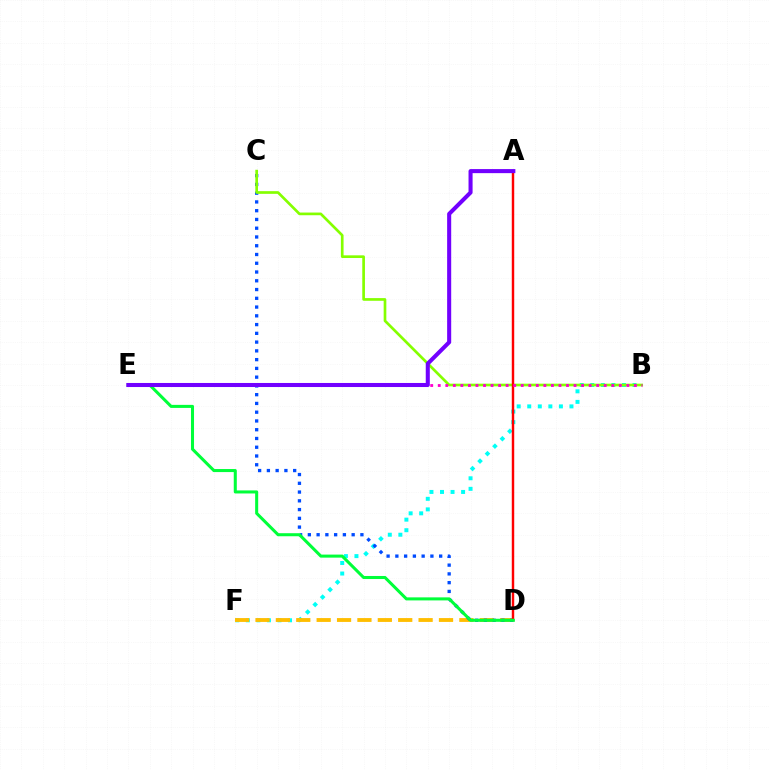{('B', 'F'): [{'color': '#00fff6', 'line_style': 'dotted', 'thickness': 2.87}], ('D', 'F'): [{'color': '#ffbd00', 'line_style': 'dashed', 'thickness': 2.77}], ('C', 'D'): [{'color': '#004bff', 'line_style': 'dotted', 'thickness': 2.38}], ('B', 'C'): [{'color': '#84ff00', 'line_style': 'solid', 'thickness': 1.93}], ('A', 'D'): [{'color': '#ff0000', 'line_style': 'solid', 'thickness': 1.76}], ('D', 'E'): [{'color': '#00ff39', 'line_style': 'solid', 'thickness': 2.19}], ('B', 'E'): [{'color': '#ff00cf', 'line_style': 'dotted', 'thickness': 2.05}], ('A', 'E'): [{'color': '#7200ff', 'line_style': 'solid', 'thickness': 2.92}]}